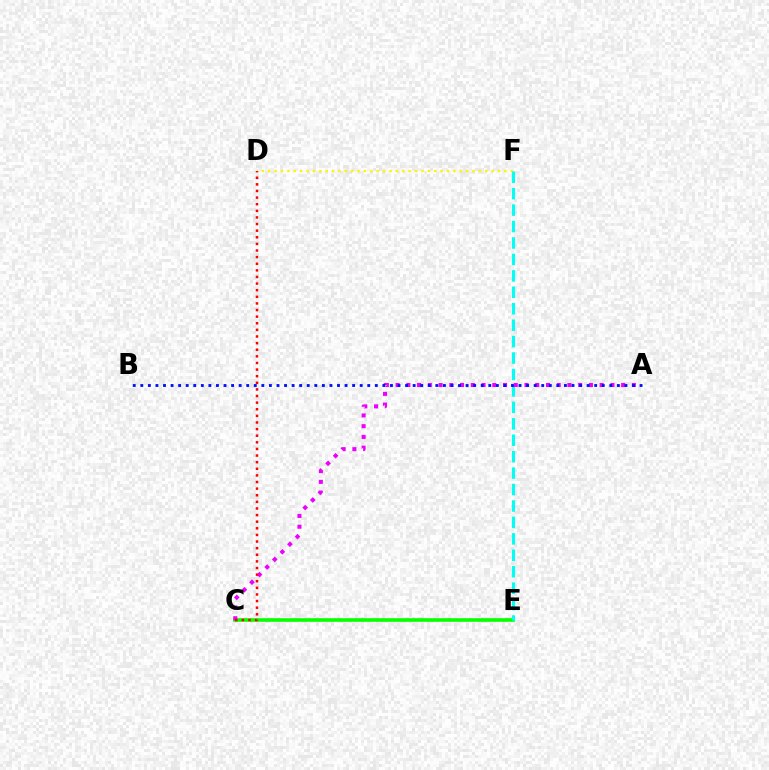{('C', 'E'): [{'color': '#08ff00', 'line_style': 'solid', 'thickness': 2.61}], ('D', 'F'): [{'color': '#fcf500', 'line_style': 'dotted', 'thickness': 1.73}], ('E', 'F'): [{'color': '#00fff6', 'line_style': 'dashed', 'thickness': 2.23}], ('A', 'C'): [{'color': '#ee00ff', 'line_style': 'dotted', 'thickness': 2.92}], ('C', 'D'): [{'color': '#ff0000', 'line_style': 'dotted', 'thickness': 1.8}], ('A', 'B'): [{'color': '#0010ff', 'line_style': 'dotted', 'thickness': 2.06}]}